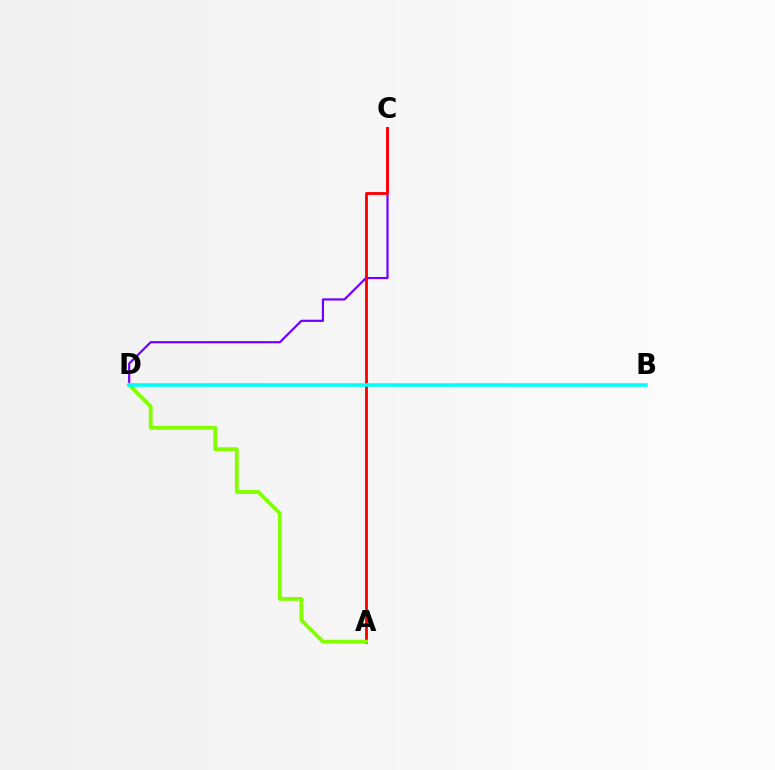{('C', 'D'): [{'color': '#7200ff', 'line_style': 'solid', 'thickness': 1.59}], ('A', 'C'): [{'color': '#ff0000', 'line_style': 'solid', 'thickness': 2.06}], ('A', 'D'): [{'color': '#84ff00', 'line_style': 'solid', 'thickness': 2.77}], ('B', 'D'): [{'color': '#00fff6', 'line_style': 'solid', 'thickness': 2.58}]}